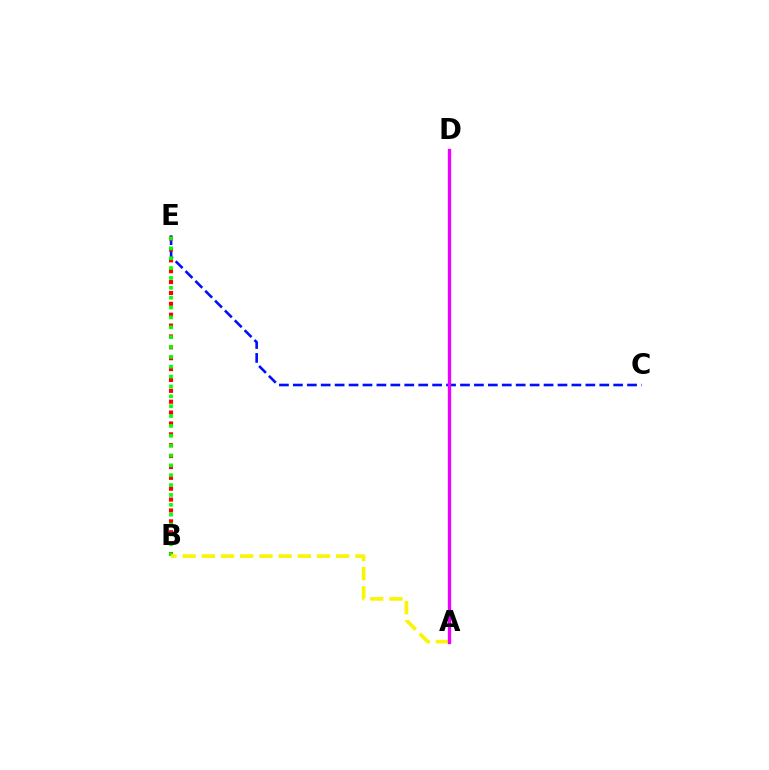{('C', 'E'): [{'color': '#0010ff', 'line_style': 'dashed', 'thickness': 1.89}], ('B', 'E'): [{'color': '#ff0000', 'line_style': 'dotted', 'thickness': 2.95}, {'color': '#08ff00', 'line_style': 'dotted', 'thickness': 2.68}], ('A', 'B'): [{'color': '#fcf500', 'line_style': 'dashed', 'thickness': 2.61}], ('A', 'D'): [{'color': '#00fff6', 'line_style': 'dashed', 'thickness': 1.52}, {'color': '#ee00ff', 'line_style': 'solid', 'thickness': 2.38}]}